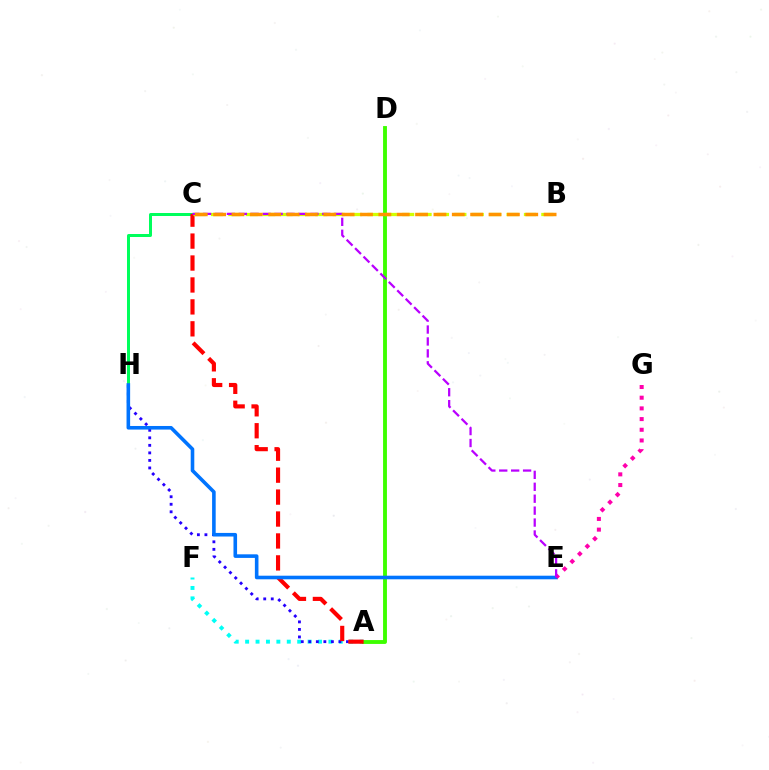{('A', 'F'): [{'color': '#00fff6', 'line_style': 'dotted', 'thickness': 2.83}], ('A', 'H'): [{'color': '#2500ff', 'line_style': 'dotted', 'thickness': 2.05}], ('C', 'H'): [{'color': '#00ff5c', 'line_style': 'solid', 'thickness': 2.16}], ('A', 'D'): [{'color': '#3dff00', 'line_style': 'solid', 'thickness': 2.78}], ('A', 'C'): [{'color': '#ff0000', 'line_style': 'dashed', 'thickness': 2.98}], ('E', 'H'): [{'color': '#0074ff', 'line_style': 'solid', 'thickness': 2.59}], ('B', 'C'): [{'color': '#d1ff00', 'line_style': 'dashed', 'thickness': 2.36}, {'color': '#ff9400', 'line_style': 'dashed', 'thickness': 2.49}], ('E', 'G'): [{'color': '#ff00ac', 'line_style': 'dotted', 'thickness': 2.9}], ('C', 'E'): [{'color': '#b900ff', 'line_style': 'dashed', 'thickness': 1.62}]}